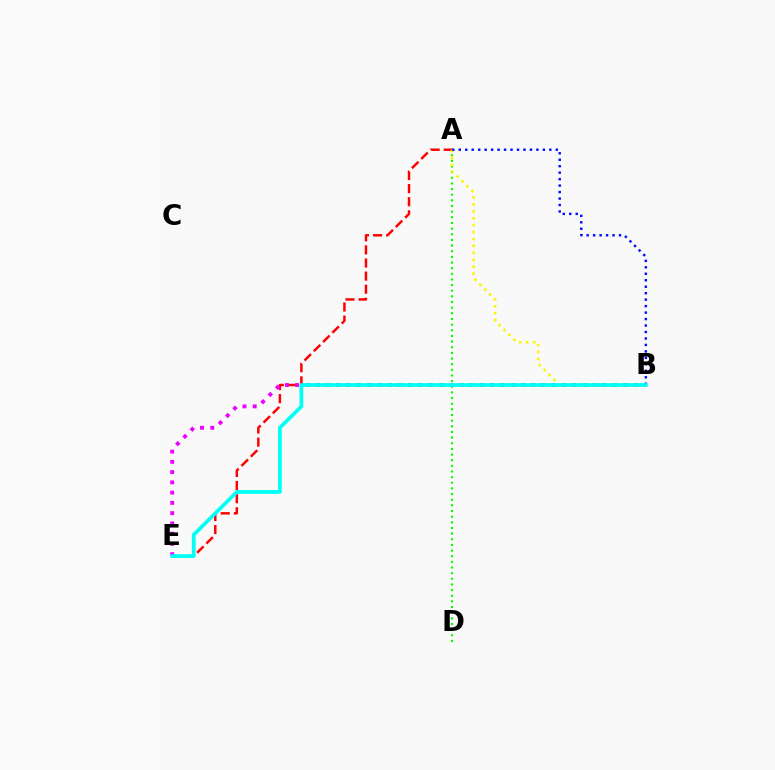{('A', 'E'): [{'color': '#ff0000', 'line_style': 'dashed', 'thickness': 1.78}], ('B', 'E'): [{'color': '#ee00ff', 'line_style': 'dotted', 'thickness': 2.79}, {'color': '#00fff6', 'line_style': 'solid', 'thickness': 2.69}], ('A', 'D'): [{'color': '#08ff00', 'line_style': 'dotted', 'thickness': 1.53}], ('A', 'B'): [{'color': '#fcf500', 'line_style': 'dotted', 'thickness': 1.88}, {'color': '#0010ff', 'line_style': 'dotted', 'thickness': 1.76}]}